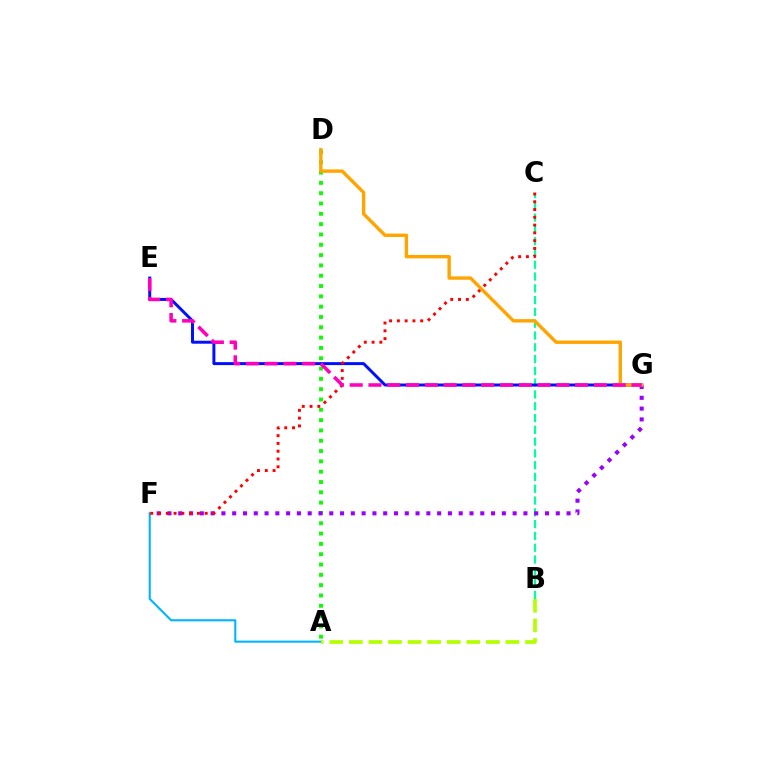{('B', 'C'): [{'color': '#00ff9d', 'line_style': 'dashed', 'thickness': 1.6}], ('E', 'G'): [{'color': '#0010ff', 'line_style': 'solid', 'thickness': 2.14}, {'color': '#ff00bd', 'line_style': 'dashed', 'thickness': 2.55}], ('A', 'D'): [{'color': '#08ff00', 'line_style': 'dotted', 'thickness': 2.8}], ('A', 'F'): [{'color': '#00b5ff', 'line_style': 'solid', 'thickness': 1.5}], ('A', 'B'): [{'color': '#b3ff00', 'line_style': 'dashed', 'thickness': 2.66}], ('F', 'G'): [{'color': '#9b00ff', 'line_style': 'dotted', 'thickness': 2.93}], ('C', 'F'): [{'color': '#ff0000', 'line_style': 'dotted', 'thickness': 2.11}], ('D', 'G'): [{'color': '#ffa500', 'line_style': 'solid', 'thickness': 2.44}]}